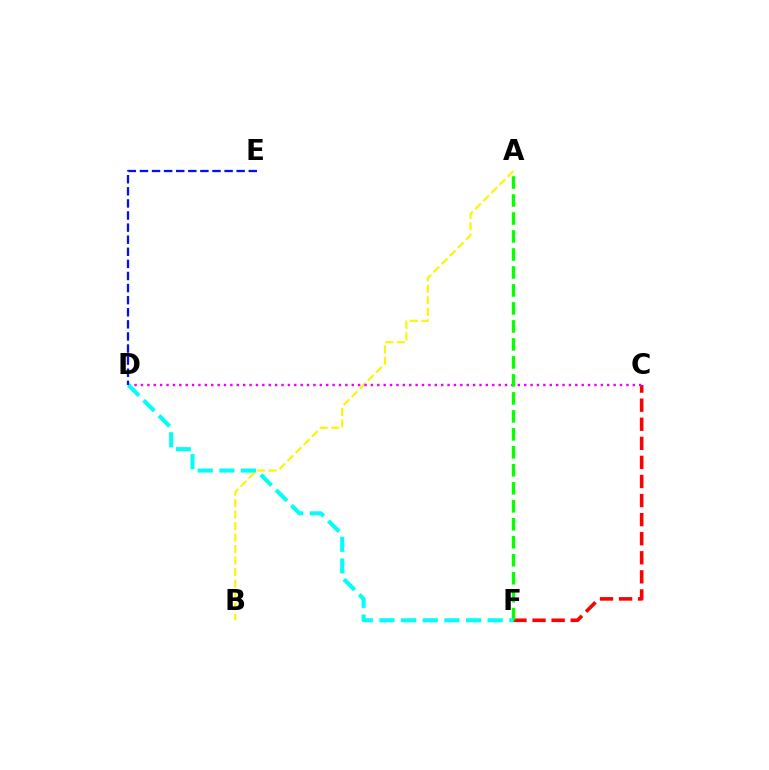{('A', 'B'): [{'color': '#fcf500', 'line_style': 'dashed', 'thickness': 1.56}], ('C', 'F'): [{'color': '#ff0000', 'line_style': 'dashed', 'thickness': 2.59}], ('C', 'D'): [{'color': '#ee00ff', 'line_style': 'dotted', 'thickness': 1.74}], ('A', 'F'): [{'color': '#08ff00', 'line_style': 'dashed', 'thickness': 2.44}], ('D', 'F'): [{'color': '#00fff6', 'line_style': 'dashed', 'thickness': 2.94}], ('D', 'E'): [{'color': '#0010ff', 'line_style': 'dashed', 'thickness': 1.64}]}